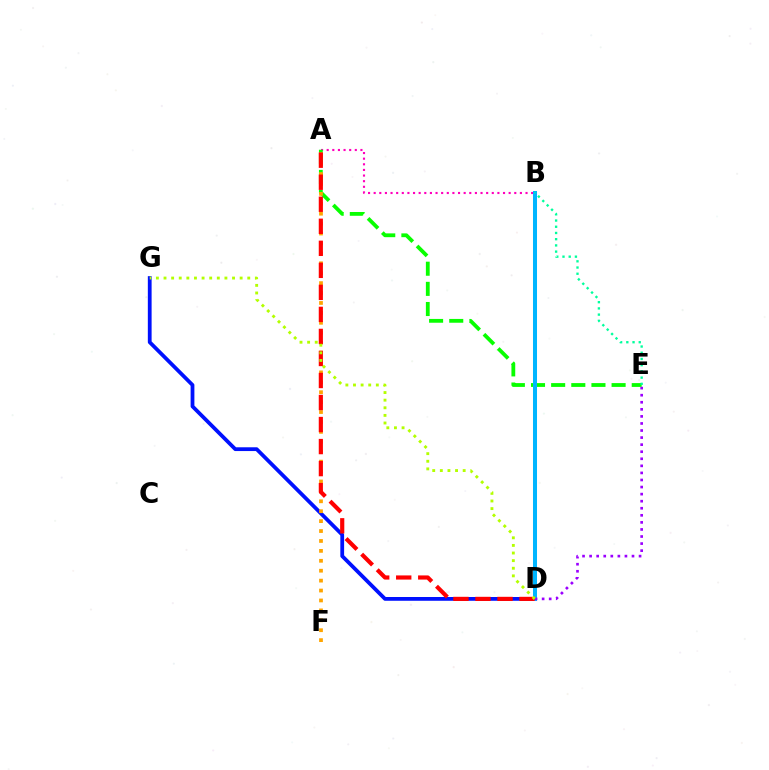{('D', 'G'): [{'color': '#0010ff', 'line_style': 'solid', 'thickness': 2.72}, {'color': '#b3ff00', 'line_style': 'dotted', 'thickness': 2.07}], ('A', 'B'): [{'color': '#ff00bd', 'line_style': 'dotted', 'thickness': 1.53}], ('A', 'E'): [{'color': '#08ff00', 'line_style': 'dashed', 'thickness': 2.74}], ('A', 'F'): [{'color': '#ffa500', 'line_style': 'dotted', 'thickness': 2.69}], ('B', 'D'): [{'color': '#00b5ff', 'line_style': 'solid', 'thickness': 2.9}], ('A', 'D'): [{'color': '#ff0000', 'line_style': 'dashed', 'thickness': 2.99}], ('D', 'E'): [{'color': '#9b00ff', 'line_style': 'dotted', 'thickness': 1.92}], ('B', 'E'): [{'color': '#00ff9d', 'line_style': 'dotted', 'thickness': 1.69}]}